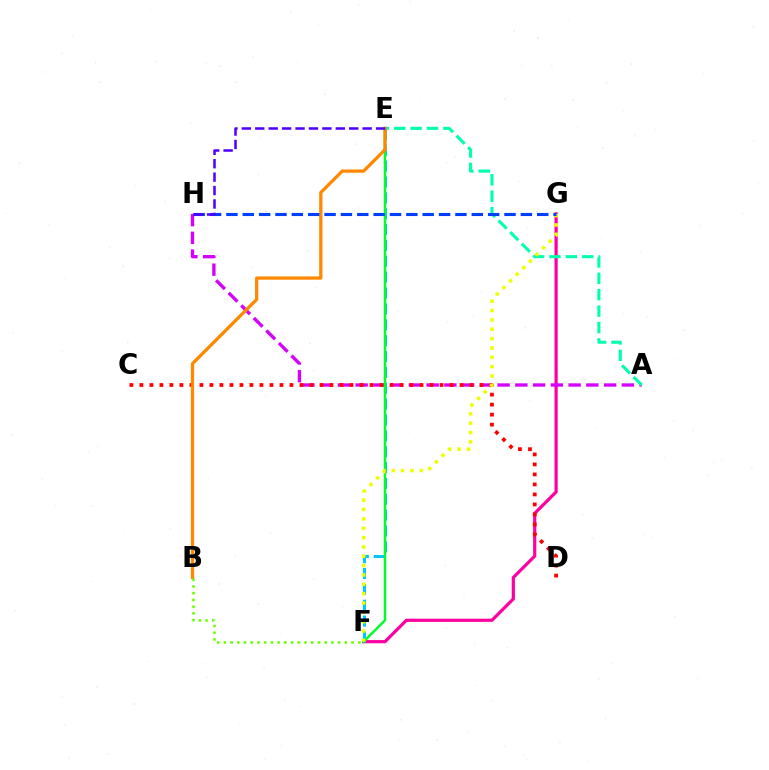{('F', 'G'): [{'color': '#ff00a0', 'line_style': 'solid', 'thickness': 2.31}, {'color': '#eeff00', 'line_style': 'dotted', 'thickness': 2.54}], ('A', 'H'): [{'color': '#d600ff', 'line_style': 'dashed', 'thickness': 2.41}], ('C', 'D'): [{'color': '#ff0000', 'line_style': 'dotted', 'thickness': 2.72}], ('A', 'E'): [{'color': '#00ffaf', 'line_style': 'dashed', 'thickness': 2.23}], ('E', 'F'): [{'color': '#00c7ff', 'line_style': 'dashed', 'thickness': 2.16}, {'color': '#00ff27', 'line_style': 'solid', 'thickness': 1.79}], ('B', 'E'): [{'color': '#ff8800', 'line_style': 'solid', 'thickness': 2.35}], ('B', 'F'): [{'color': '#66ff00', 'line_style': 'dotted', 'thickness': 1.83}], ('G', 'H'): [{'color': '#003fff', 'line_style': 'dashed', 'thickness': 2.22}], ('E', 'H'): [{'color': '#4f00ff', 'line_style': 'dashed', 'thickness': 1.82}]}